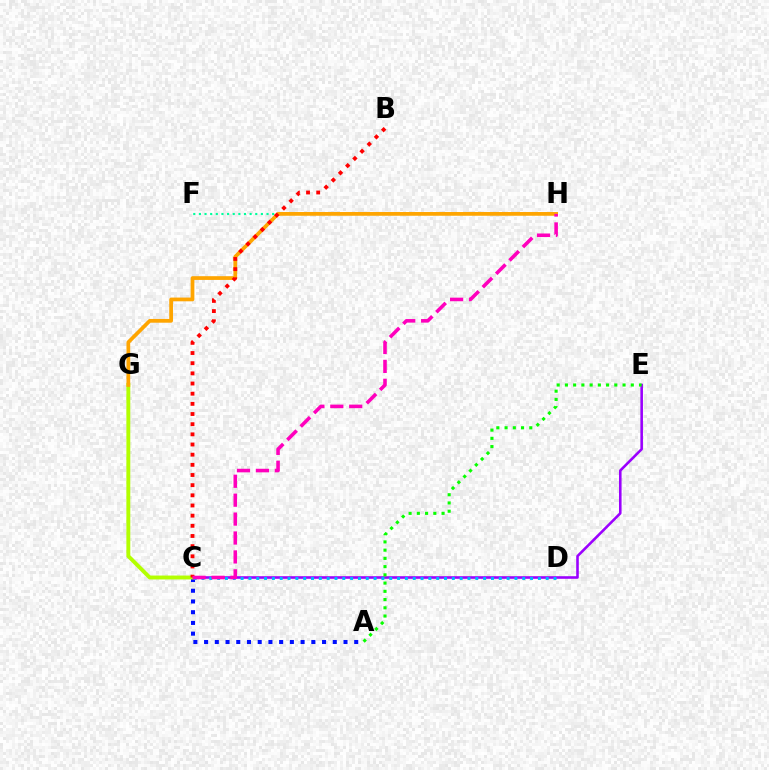{('F', 'H'): [{'color': '#00ff9d', 'line_style': 'dotted', 'thickness': 1.53}], ('A', 'C'): [{'color': '#0010ff', 'line_style': 'dotted', 'thickness': 2.91}], ('C', 'E'): [{'color': '#9b00ff', 'line_style': 'solid', 'thickness': 1.86}], ('C', 'G'): [{'color': '#b3ff00', 'line_style': 'solid', 'thickness': 2.81}], ('C', 'D'): [{'color': '#00b5ff', 'line_style': 'dotted', 'thickness': 2.13}], ('G', 'H'): [{'color': '#ffa500', 'line_style': 'solid', 'thickness': 2.69}], ('A', 'E'): [{'color': '#08ff00', 'line_style': 'dotted', 'thickness': 2.24}], ('B', 'C'): [{'color': '#ff0000', 'line_style': 'dotted', 'thickness': 2.76}], ('C', 'H'): [{'color': '#ff00bd', 'line_style': 'dashed', 'thickness': 2.57}]}